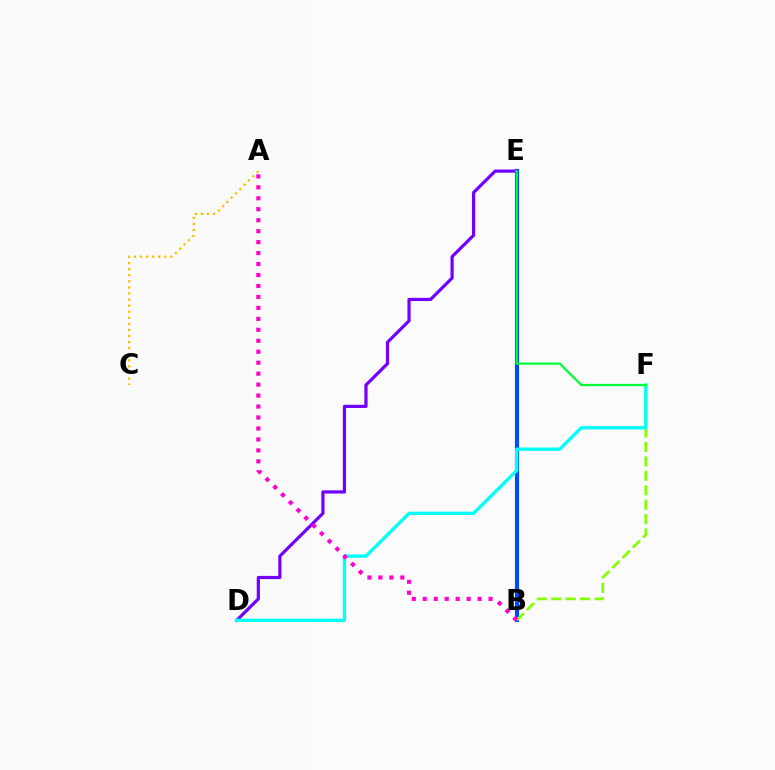{('B', 'E'): [{'color': '#ff0000', 'line_style': 'dashed', 'thickness': 2.81}, {'color': '#004bff', 'line_style': 'solid', 'thickness': 2.98}], ('A', 'C'): [{'color': '#ffbd00', 'line_style': 'dotted', 'thickness': 1.65}], ('B', 'F'): [{'color': '#84ff00', 'line_style': 'dashed', 'thickness': 1.96}], ('D', 'E'): [{'color': '#7200ff', 'line_style': 'solid', 'thickness': 2.3}], ('D', 'F'): [{'color': '#00fff6', 'line_style': 'solid', 'thickness': 2.38}], ('A', 'B'): [{'color': '#ff00cf', 'line_style': 'dotted', 'thickness': 2.98}], ('E', 'F'): [{'color': '#00ff39', 'line_style': 'solid', 'thickness': 1.61}]}